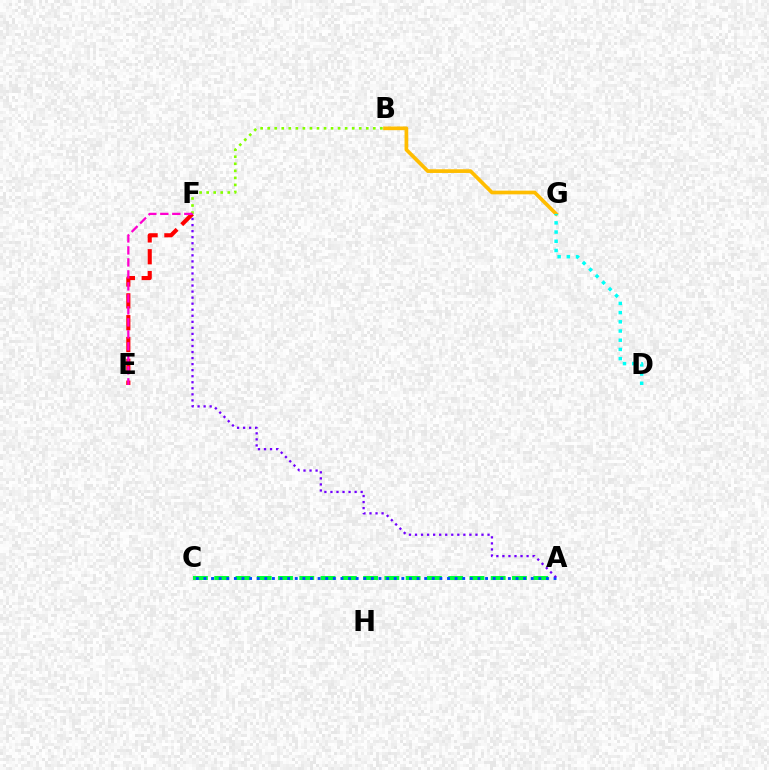{('B', 'F'): [{'color': '#84ff00', 'line_style': 'dotted', 'thickness': 1.91}], ('E', 'F'): [{'color': '#ff0000', 'line_style': 'dashed', 'thickness': 2.97}, {'color': '#ff00cf', 'line_style': 'dashed', 'thickness': 1.63}], ('B', 'G'): [{'color': '#ffbd00', 'line_style': 'solid', 'thickness': 2.66}], ('A', 'C'): [{'color': '#00ff39', 'line_style': 'dashed', 'thickness': 2.89}, {'color': '#004bff', 'line_style': 'dotted', 'thickness': 2.07}], ('D', 'G'): [{'color': '#00fff6', 'line_style': 'dotted', 'thickness': 2.5}], ('A', 'F'): [{'color': '#7200ff', 'line_style': 'dotted', 'thickness': 1.64}]}